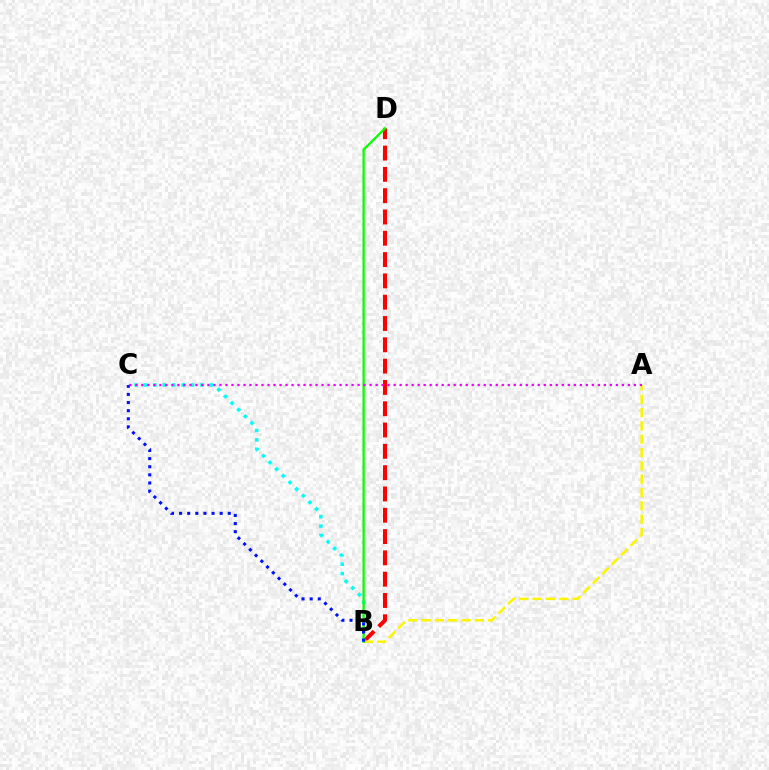{('B', 'D'): [{'color': '#ff0000', 'line_style': 'dashed', 'thickness': 2.89}, {'color': '#08ff00', 'line_style': 'solid', 'thickness': 1.65}], ('A', 'B'): [{'color': '#fcf500', 'line_style': 'dashed', 'thickness': 1.81}], ('B', 'C'): [{'color': '#00fff6', 'line_style': 'dotted', 'thickness': 2.55}, {'color': '#0010ff', 'line_style': 'dotted', 'thickness': 2.21}], ('A', 'C'): [{'color': '#ee00ff', 'line_style': 'dotted', 'thickness': 1.63}]}